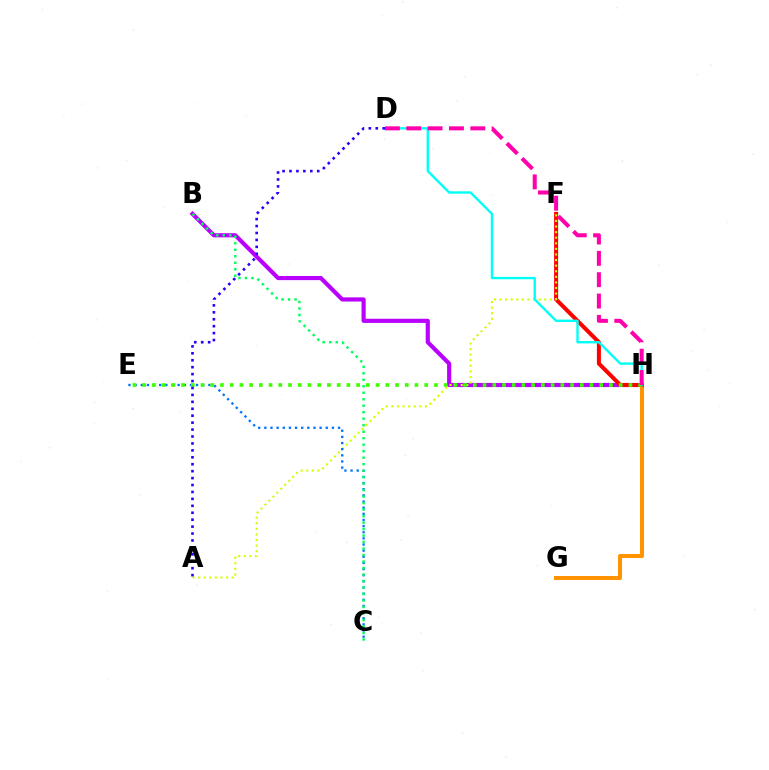{('B', 'H'): [{'color': '#b900ff', 'line_style': 'solid', 'thickness': 2.98}], ('G', 'H'): [{'color': '#ff9400', 'line_style': 'solid', 'thickness': 2.91}], ('F', 'H'): [{'color': '#ff0000', 'line_style': 'solid', 'thickness': 2.89}], ('A', 'F'): [{'color': '#d1ff00', 'line_style': 'dotted', 'thickness': 1.52}], ('C', 'E'): [{'color': '#0074ff', 'line_style': 'dotted', 'thickness': 1.67}], ('B', 'C'): [{'color': '#00ff5c', 'line_style': 'dotted', 'thickness': 1.76}], ('D', 'H'): [{'color': '#00fff6', 'line_style': 'solid', 'thickness': 1.71}, {'color': '#ff00ac', 'line_style': 'dashed', 'thickness': 2.9}], ('E', 'H'): [{'color': '#3dff00', 'line_style': 'dotted', 'thickness': 2.64}], ('A', 'D'): [{'color': '#2500ff', 'line_style': 'dotted', 'thickness': 1.88}]}